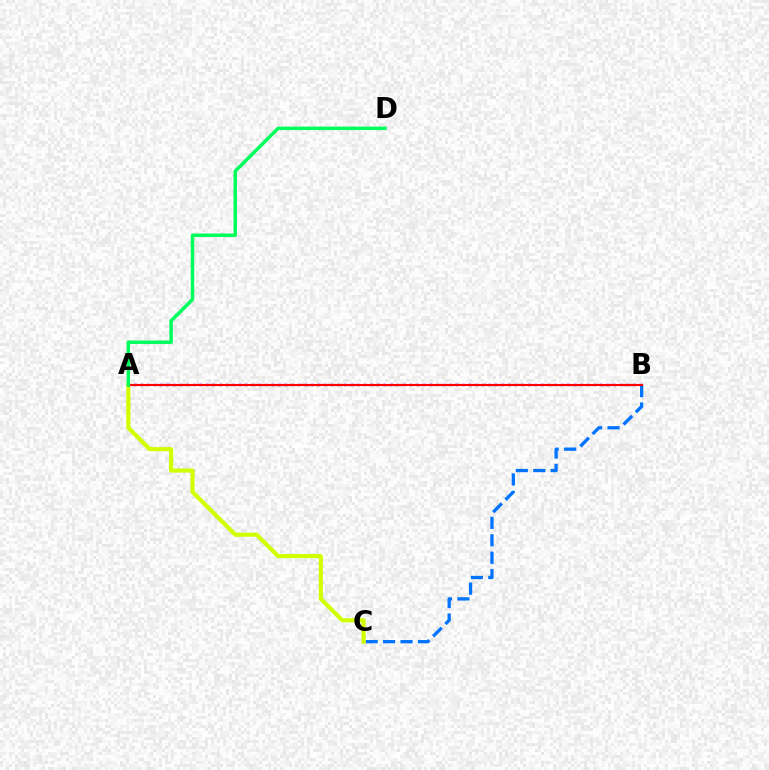{('A', 'B'): [{'color': '#b900ff', 'line_style': 'dotted', 'thickness': 1.78}, {'color': '#ff0000', 'line_style': 'solid', 'thickness': 1.5}], ('B', 'C'): [{'color': '#0074ff', 'line_style': 'dashed', 'thickness': 2.37}], ('A', 'C'): [{'color': '#d1ff00', 'line_style': 'solid', 'thickness': 2.96}], ('A', 'D'): [{'color': '#00ff5c', 'line_style': 'solid', 'thickness': 2.51}]}